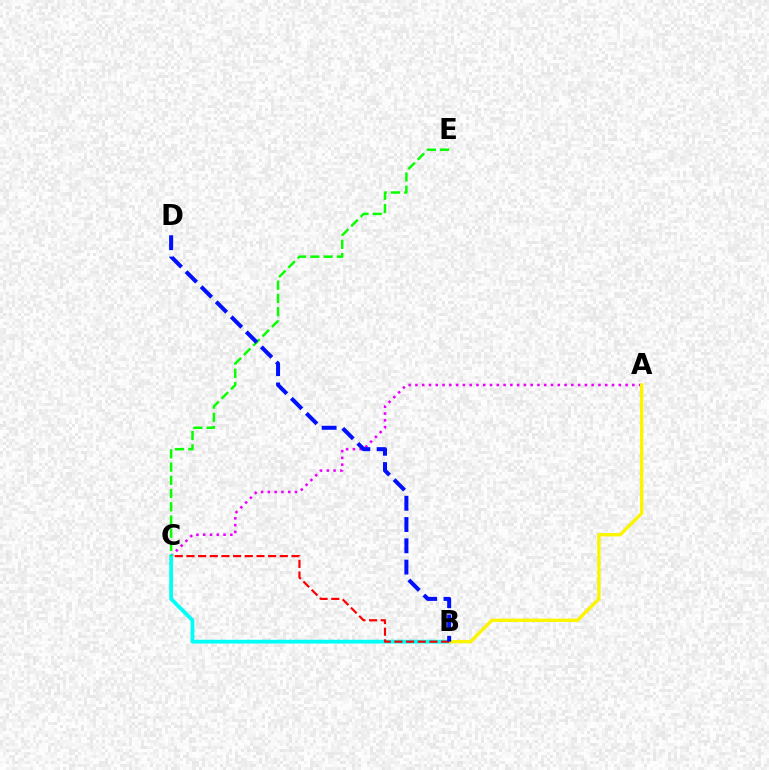{('A', 'C'): [{'color': '#ee00ff', 'line_style': 'dotted', 'thickness': 1.84}], ('B', 'C'): [{'color': '#00fff6', 'line_style': 'solid', 'thickness': 2.73}, {'color': '#ff0000', 'line_style': 'dashed', 'thickness': 1.59}], ('C', 'E'): [{'color': '#08ff00', 'line_style': 'dashed', 'thickness': 1.8}], ('A', 'B'): [{'color': '#fcf500', 'line_style': 'solid', 'thickness': 2.42}], ('B', 'D'): [{'color': '#0010ff', 'line_style': 'dashed', 'thickness': 2.89}]}